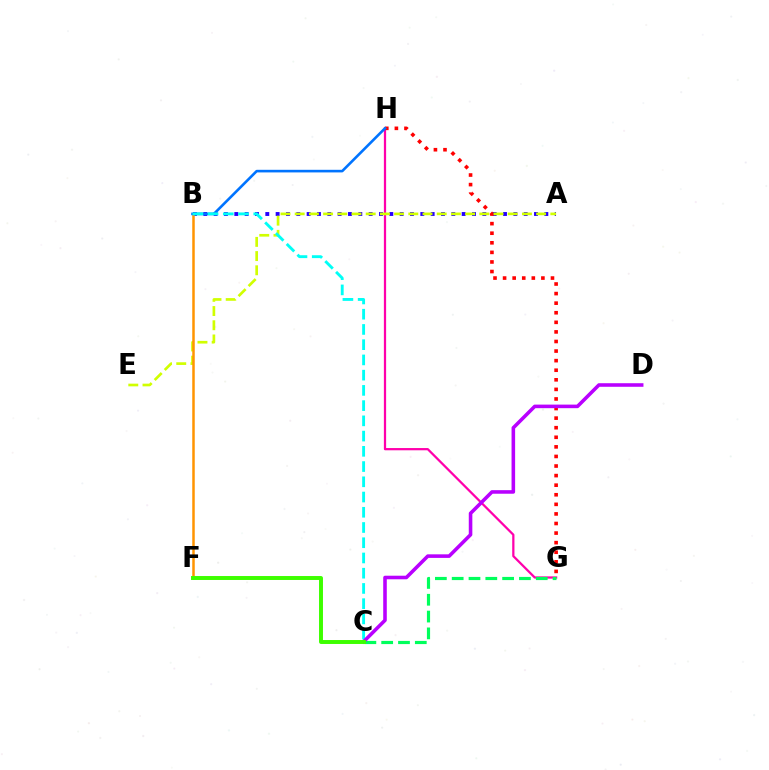{('G', 'H'): [{'color': '#ff00ac', 'line_style': 'solid', 'thickness': 1.62}, {'color': '#ff0000', 'line_style': 'dotted', 'thickness': 2.6}], ('A', 'B'): [{'color': '#2500ff', 'line_style': 'dotted', 'thickness': 2.81}], ('C', 'G'): [{'color': '#00ff5c', 'line_style': 'dashed', 'thickness': 2.28}], ('A', 'E'): [{'color': '#d1ff00', 'line_style': 'dashed', 'thickness': 1.93}], ('B', 'F'): [{'color': '#ff9400', 'line_style': 'solid', 'thickness': 1.8}], ('B', 'H'): [{'color': '#0074ff', 'line_style': 'solid', 'thickness': 1.88}], ('B', 'C'): [{'color': '#00fff6', 'line_style': 'dashed', 'thickness': 2.07}], ('C', 'D'): [{'color': '#b900ff', 'line_style': 'solid', 'thickness': 2.57}], ('C', 'F'): [{'color': '#3dff00', 'line_style': 'solid', 'thickness': 2.84}]}